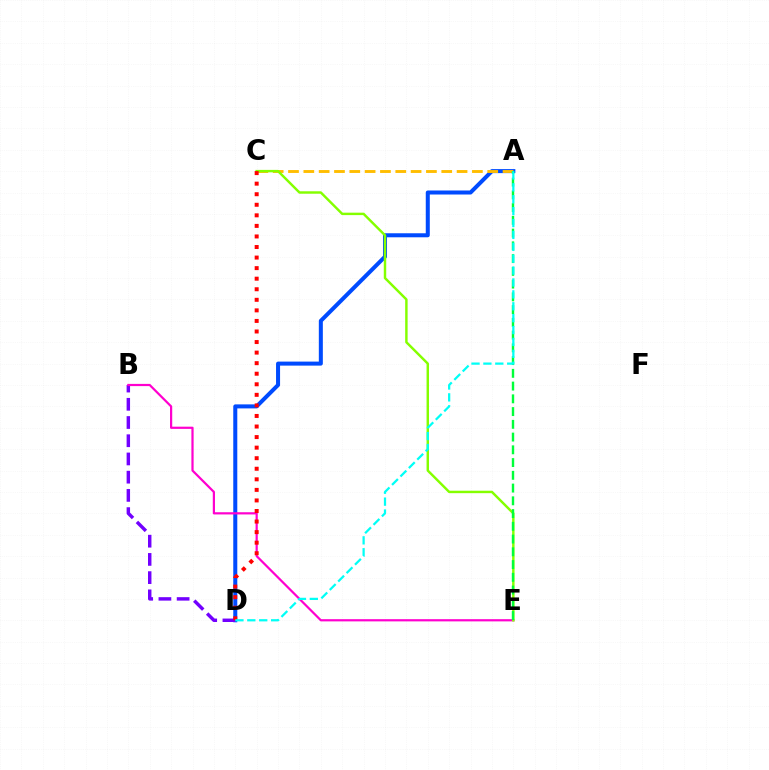{('A', 'D'): [{'color': '#004bff', 'line_style': 'solid', 'thickness': 2.9}, {'color': '#00fff6', 'line_style': 'dashed', 'thickness': 1.62}], ('B', 'D'): [{'color': '#7200ff', 'line_style': 'dashed', 'thickness': 2.48}], ('A', 'C'): [{'color': '#ffbd00', 'line_style': 'dashed', 'thickness': 2.08}], ('B', 'E'): [{'color': '#ff00cf', 'line_style': 'solid', 'thickness': 1.59}], ('C', 'E'): [{'color': '#84ff00', 'line_style': 'solid', 'thickness': 1.76}], ('A', 'E'): [{'color': '#00ff39', 'line_style': 'dashed', 'thickness': 1.73}], ('C', 'D'): [{'color': '#ff0000', 'line_style': 'dotted', 'thickness': 2.87}]}